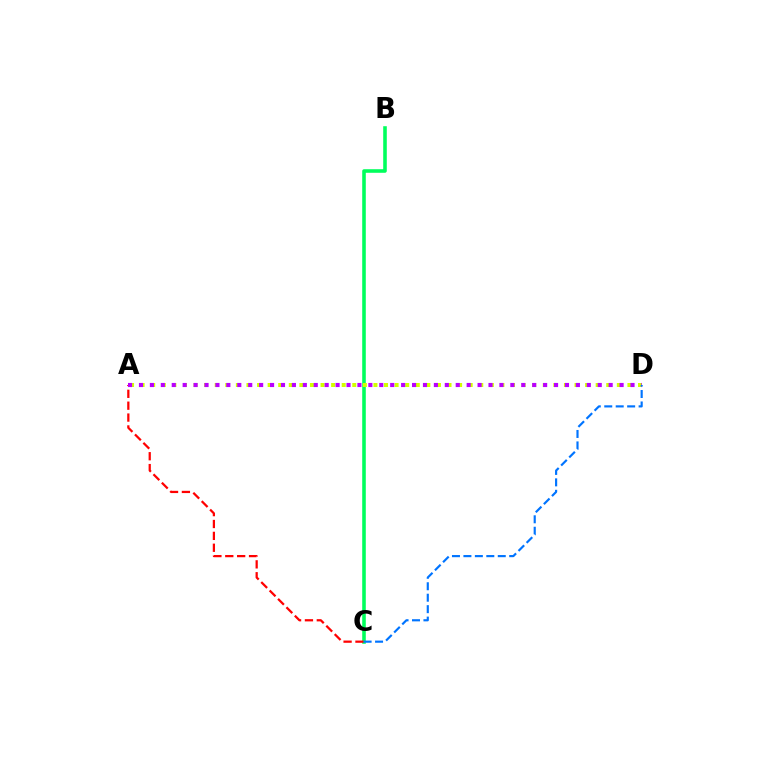{('B', 'C'): [{'color': '#00ff5c', 'line_style': 'solid', 'thickness': 2.58}], ('A', 'C'): [{'color': '#ff0000', 'line_style': 'dashed', 'thickness': 1.61}], ('A', 'D'): [{'color': '#d1ff00', 'line_style': 'dotted', 'thickness': 2.88}, {'color': '#b900ff', 'line_style': 'dotted', 'thickness': 2.97}], ('C', 'D'): [{'color': '#0074ff', 'line_style': 'dashed', 'thickness': 1.56}]}